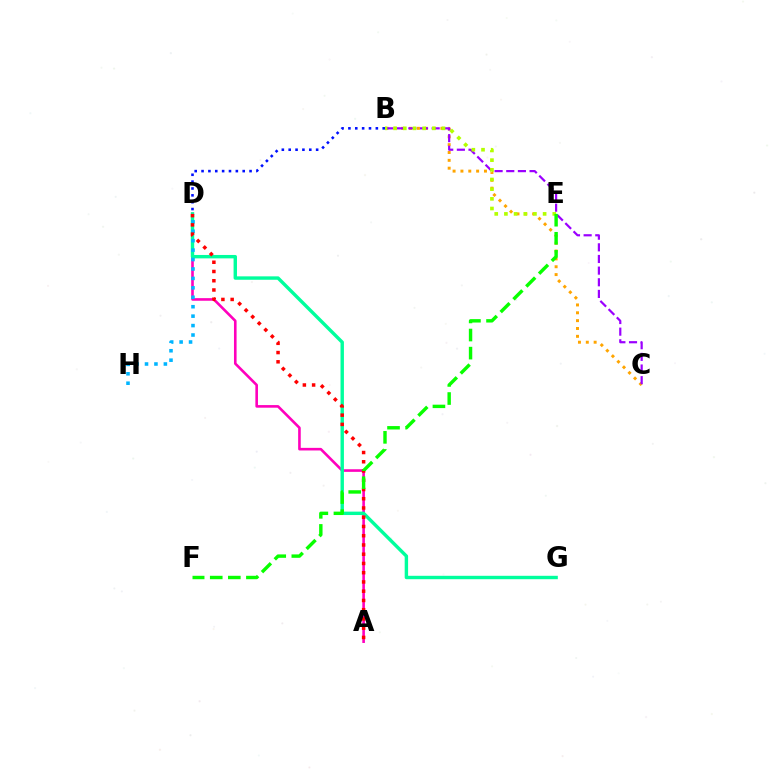{('A', 'D'): [{'color': '#ff00bd', 'line_style': 'solid', 'thickness': 1.88}, {'color': '#ff0000', 'line_style': 'dotted', 'thickness': 2.51}], ('B', 'C'): [{'color': '#ffa500', 'line_style': 'dotted', 'thickness': 2.13}, {'color': '#9b00ff', 'line_style': 'dashed', 'thickness': 1.58}], ('D', 'G'): [{'color': '#00ff9d', 'line_style': 'solid', 'thickness': 2.45}], ('D', 'H'): [{'color': '#00b5ff', 'line_style': 'dotted', 'thickness': 2.56}], ('B', 'E'): [{'color': '#b3ff00', 'line_style': 'dotted', 'thickness': 2.63}], ('E', 'F'): [{'color': '#08ff00', 'line_style': 'dashed', 'thickness': 2.46}], ('B', 'D'): [{'color': '#0010ff', 'line_style': 'dotted', 'thickness': 1.86}]}